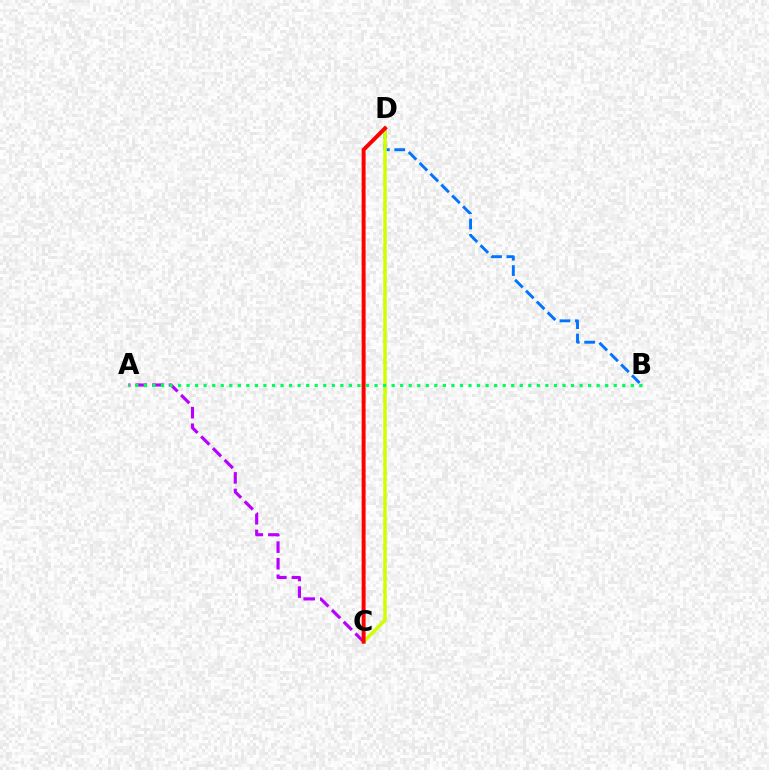{('A', 'C'): [{'color': '#b900ff', 'line_style': 'dashed', 'thickness': 2.25}], ('B', 'D'): [{'color': '#0074ff', 'line_style': 'dashed', 'thickness': 2.09}], ('C', 'D'): [{'color': '#d1ff00', 'line_style': 'solid', 'thickness': 2.51}, {'color': '#ff0000', 'line_style': 'solid', 'thickness': 2.85}], ('A', 'B'): [{'color': '#00ff5c', 'line_style': 'dotted', 'thickness': 2.32}]}